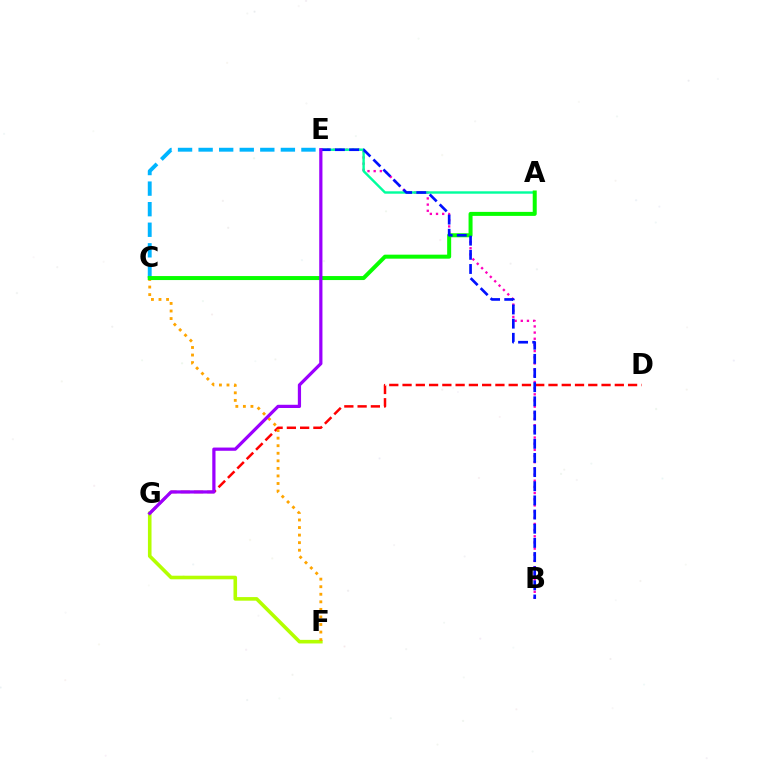{('D', 'G'): [{'color': '#ff0000', 'line_style': 'dashed', 'thickness': 1.8}], ('C', 'E'): [{'color': '#00b5ff', 'line_style': 'dashed', 'thickness': 2.79}], ('B', 'E'): [{'color': '#ff00bd', 'line_style': 'dotted', 'thickness': 1.68}, {'color': '#0010ff', 'line_style': 'dashed', 'thickness': 1.92}], ('A', 'E'): [{'color': '#00ff9d', 'line_style': 'solid', 'thickness': 1.74}], ('F', 'G'): [{'color': '#b3ff00', 'line_style': 'solid', 'thickness': 2.59}], ('C', 'F'): [{'color': '#ffa500', 'line_style': 'dotted', 'thickness': 2.05}], ('A', 'C'): [{'color': '#08ff00', 'line_style': 'solid', 'thickness': 2.88}], ('E', 'G'): [{'color': '#9b00ff', 'line_style': 'solid', 'thickness': 2.32}]}